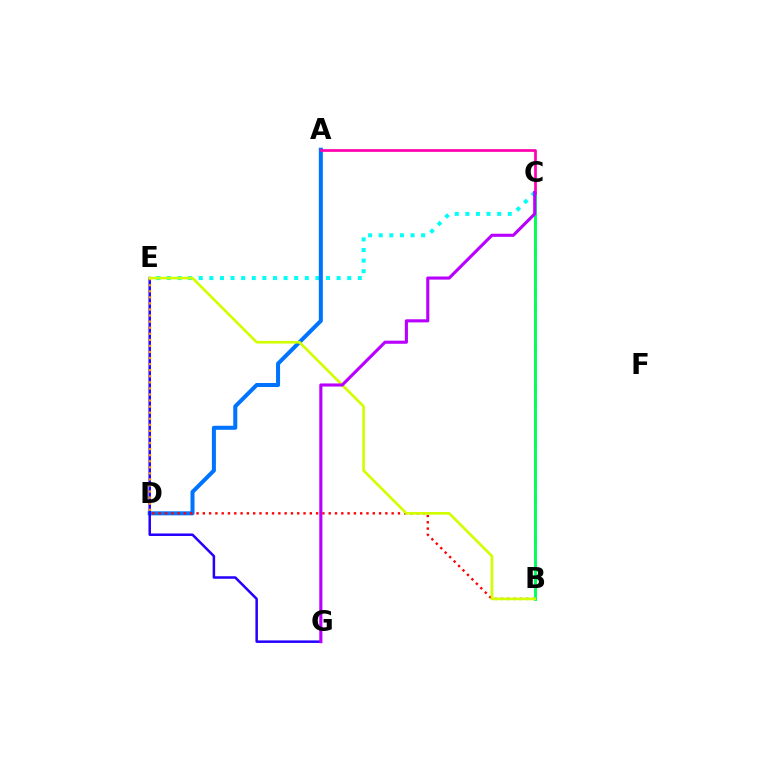{('C', 'E'): [{'color': '#00fff6', 'line_style': 'dotted', 'thickness': 2.88}], ('A', 'D'): [{'color': '#0074ff', 'line_style': 'solid', 'thickness': 2.9}], ('B', 'D'): [{'color': '#ff0000', 'line_style': 'dotted', 'thickness': 1.71}], ('B', 'C'): [{'color': '#3dff00', 'line_style': 'dashed', 'thickness': 1.86}, {'color': '#00ff5c', 'line_style': 'solid', 'thickness': 2.08}], ('E', 'G'): [{'color': '#2500ff', 'line_style': 'solid', 'thickness': 1.81}], ('D', 'E'): [{'color': '#ff9400', 'line_style': 'dotted', 'thickness': 1.65}], ('B', 'E'): [{'color': '#d1ff00', 'line_style': 'solid', 'thickness': 1.92}], ('A', 'C'): [{'color': '#ff00ac', 'line_style': 'solid', 'thickness': 1.94}], ('C', 'G'): [{'color': '#b900ff', 'line_style': 'solid', 'thickness': 2.23}]}